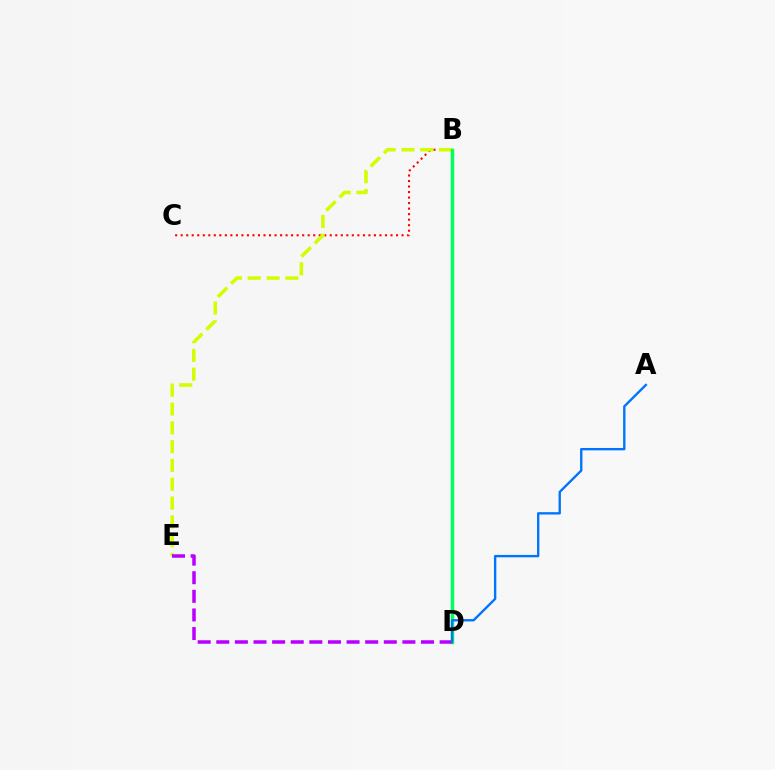{('B', 'C'): [{'color': '#ff0000', 'line_style': 'dotted', 'thickness': 1.5}], ('B', 'E'): [{'color': '#d1ff00', 'line_style': 'dashed', 'thickness': 2.55}], ('B', 'D'): [{'color': '#00ff5c', 'line_style': 'solid', 'thickness': 2.5}], ('D', 'E'): [{'color': '#b900ff', 'line_style': 'dashed', 'thickness': 2.53}], ('A', 'D'): [{'color': '#0074ff', 'line_style': 'solid', 'thickness': 1.71}]}